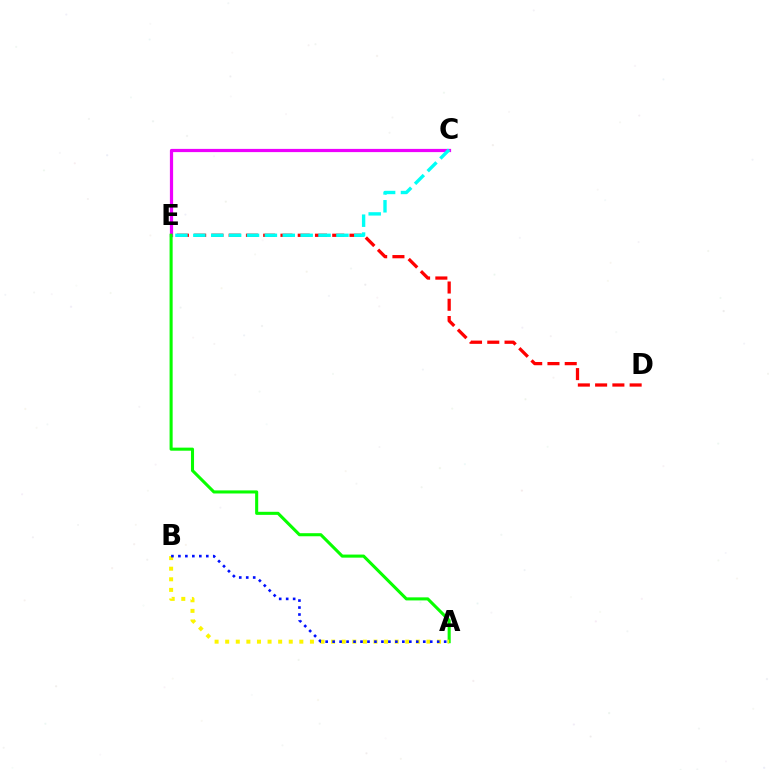{('C', 'E'): [{'color': '#ee00ff', 'line_style': 'solid', 'thickness': 2.32}, {'color': '#00fff6', 'line_style': 'dashed', 'thickness': 2.43}], ('D', 'E'): [{'color': '#ff0000', 'line_style': 'dashed', 'thickness': 2.34}], ('A', 'E'): [{'color': '#08ff00', 'line_style': 'solid', 'thickness': 2.21}], ('A', 'B'): [{'color': '#fcf500', 'line_style': 'dotted', 'thickness': 2.88}, {'color': '#0010ff', 'line_style': 'dotted', 'thickness': 1.89}]}